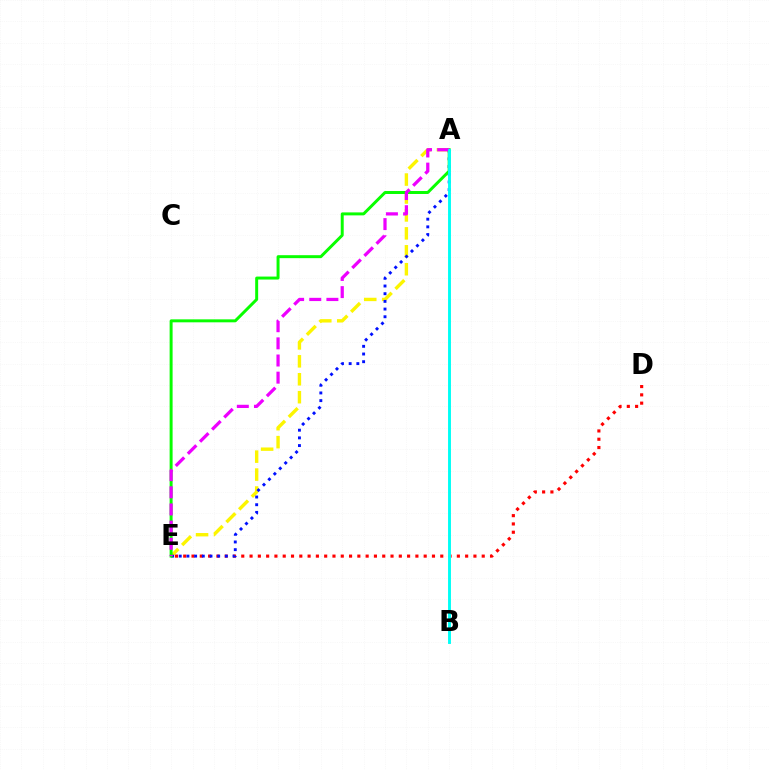{('A', 'E'): [{'color': '#fcf500', 'line_style': 'dashed', 'thickness': 2.44}, {'color': '#0010ff', 'line_style': 'dotted', 'thickness': 2.09}, {'color': '#08ff00', 'line_style': 'solid', 'thickness': 2.14}, {'color': '#ee00ff', 'line_style': 'dashed', 'thickness': 2.33}], ('D', 'E'): [{'color': '#ff0000', 'line_style': 'dotted', 'thickness': 2.25}], ('A', 'B'): [{'color': '#00fff6', 'line_style': 'solid', 'thickness': 2.09}]}